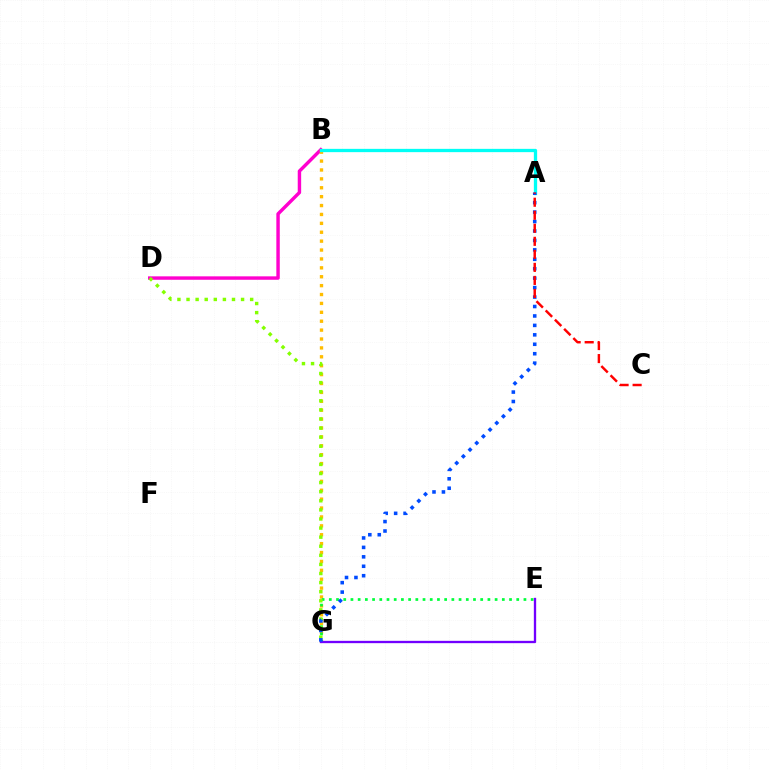{('B', 'D'): [{'color': '#ff00cf', 'line_style': 'solid', 'thickness': 2.47}], ('B', 'G'): [{'color': '#ffbd00', 'line_style': 'dotted', 'thickness': 2.42}], ('E', 'G'): [{'color': '#00ff39', 'line_style': 'dotted', 'thickness': 1.96}, {'color': '#7200ff', 'line_style': 'solid', 'thickness': 1.67}], ('D', 'G'): [{'color': '#84ff00', 'line_style': 'dotted', 'thickness': 2.47}], ('A', 'B'): [{'color': '#00fff6', 'line_style': 'solid', 'thickness': 2.37}], ('A', 'G'): [{'color': '#004bff', 'line_style': 'dotted', 'thickness': 2.57}], ('A', 'C'): [{'color': '#ff0000', 'line_style': 'dashed', 'thickness': 1.77}]}